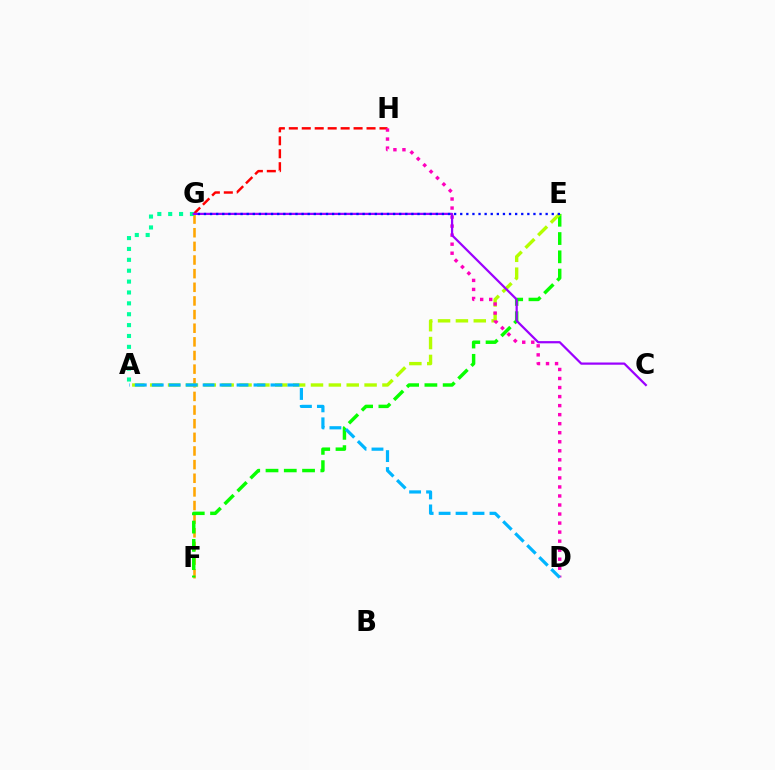{('F', 'G'): [{'color': '#ffa500', 'line_style': 'dashed', 'thickness': 1.85}], ('G', 'H'): [{'color': '#ff0000', 'line_style': 'dashed', 'thickness': 1.76}], ('E', 'F'): [{'color': '#08ff00', 'line_style': 'dashed', 'thickness': 2.48}], ('A', 'E'): [{'color': '#b3ff00', 'line_style': 'dashed', 'thickness': 2.43}], ('D', 'H'): [{'color': '#ff00bd', 'line_style': 'dotted', 'thickness': 2.45}], ('A', 'G'): [{'color': '#00ff9d', 'line_style': 'dotted', 'thickness': 2.96}], ('A', 'D'): [{'color': '#00b5ff', 'line_style': 'dashed', 'thickness': 2.3}], ('C', 'G'): [{'color': '#9b00ff', 'line_style': 'solid', 'thickness': 1.6}], ('E', 'G'): [{'color': '#0010ff', 'line_style': 'dotted', 'thickness': 1.66}]}